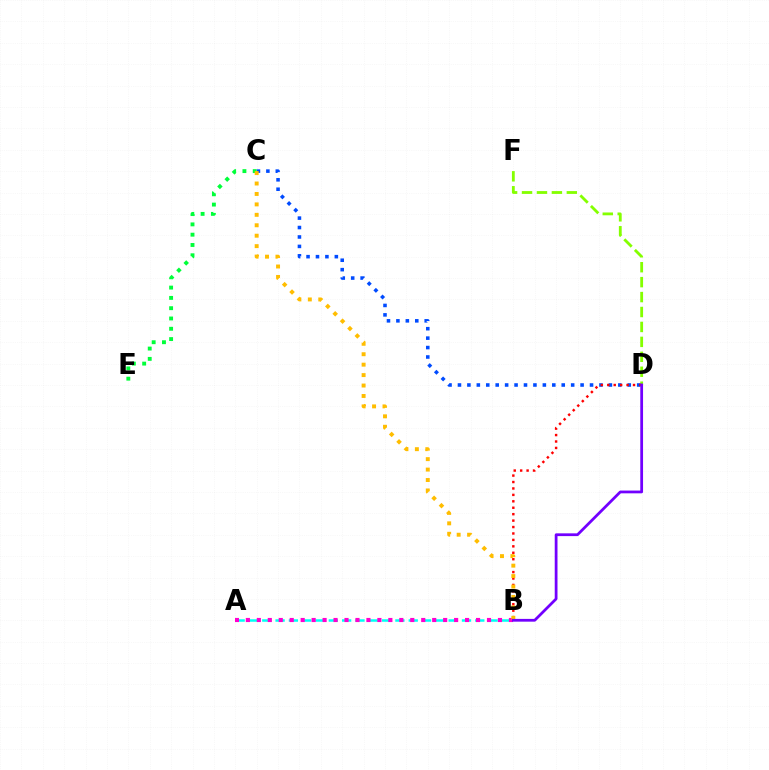{('D', 'F'): [{'color': '#84ff00', 'line_style': 'dashed', 'thickness': 2.03}], ('A', 'B'): [{'color': '#00fff6', 'line_style': 'dashed', 'thickness': 1.81}, {'color': '#ff00cf', 'line_style': 'dotted', 'thickness': 2.98}], ('C', 'D'): [{'color': '#004bff', 'line_style': 'dotted', 'thickness': 2.56}], ('B', 'D'): [{'color': '#ff0000', 'line_style': 'dotted', 'thickness': 1.75}, {'color': '#7200ff', 'line_style': 'solid', 'thickness': 1.99}], ('C', 'E'): [{'color': '#00ff39', 'line_style': 'dotted', 'thickness': 2.8}], ('B', 'C'): [{'color': '#ffbd00', 'line_style': 'dotted', 'thickness': 2.84}]}